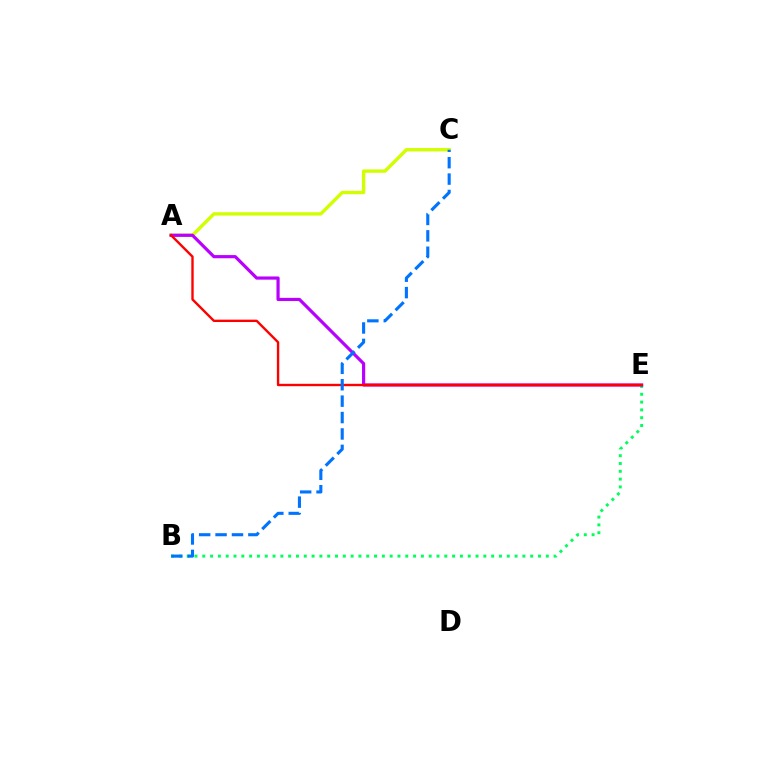{('B', 'E'): [{'color': '#00ff5c', 'line_style': 'dotted', 'thickness': 2.12}], ('A', 'C'): [{'color': '#d1ff00', 'line_style': 'solid', 'thickness': 2.42}], ('A', 'E'): [{'color': '#b900ff', 'line_style': 'solid', 'thickness': 2.29}, {'color': '#ff0000', 'line_style': 'solid', 'thickness': 1.71}], ('B', 'C'): [{'color': '#0074ff', 'line_style': 'dashed', 'thickness': 2.23}]}